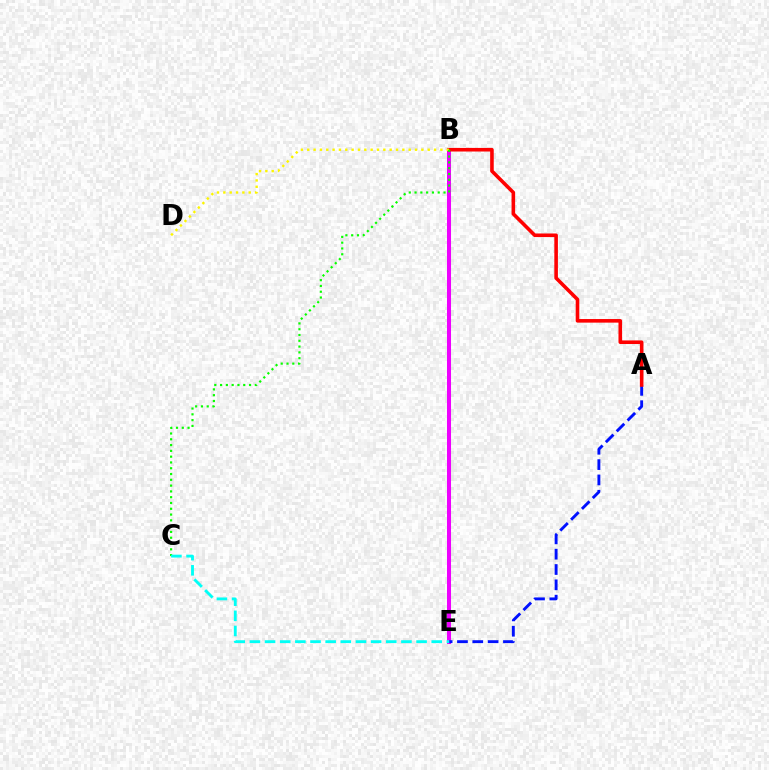{('B', 'E'): [{'color': '#ee00ff', 'line_style': 'solid', 'thickness': 2.9}], ('A', 'E'): [{'color': '#0010ff', 'line_style': 'dashed', 'thickness': 2.08}], ('A', 'B'): [{'color': '#ff0000', 'line_style': 'solid', 'thickness': 2.59}], ('B', 'D'): [{'color': '#fcf500', 'line_style': 'dotted', 'thickness': 1.72}], ('B', 'C'): [{'color': '#08ff00', 'line_style': 'dotted', 'thickness': 1.57}], ('C', 'E'): [{'color': '#00fff6', 'line_style': 'dashed', 'thickness': 2.06}]}